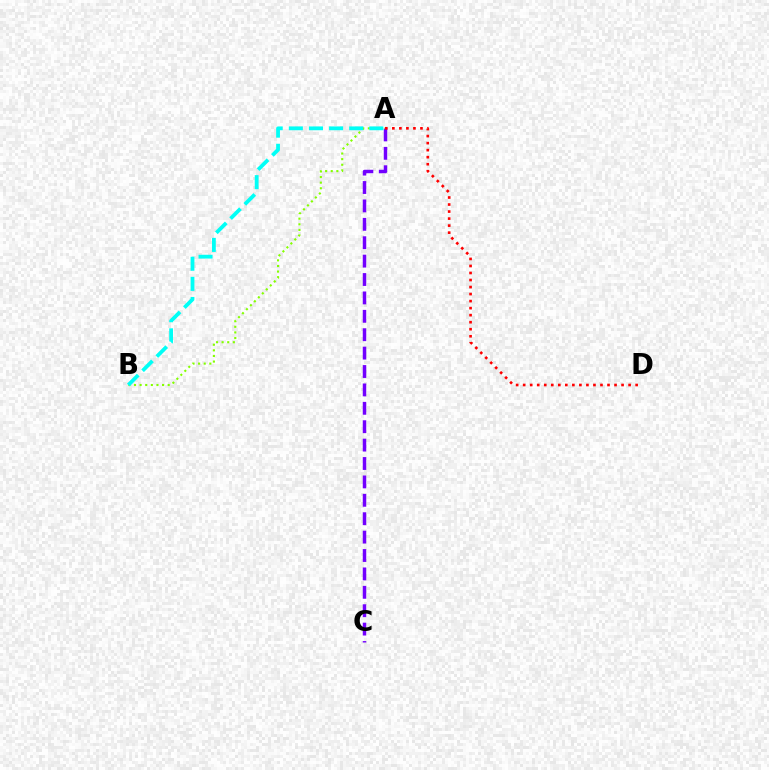{('A', 'C'): [{'color': '#7200ff', 'line_style': 'dashed', 'thickness': 2.5}], ('A', 'B'): [{'color': '#84ff00', 'line_style': 'dotted', 'thickness': 1.52}, {'color': '#00fff6', 'line_style': 'dashed', 'thickness': 2.73}], ('A', 'D'): [{'color': '#ff0000', 'line_style': 'dotted', 'thickness': 1.91}]}